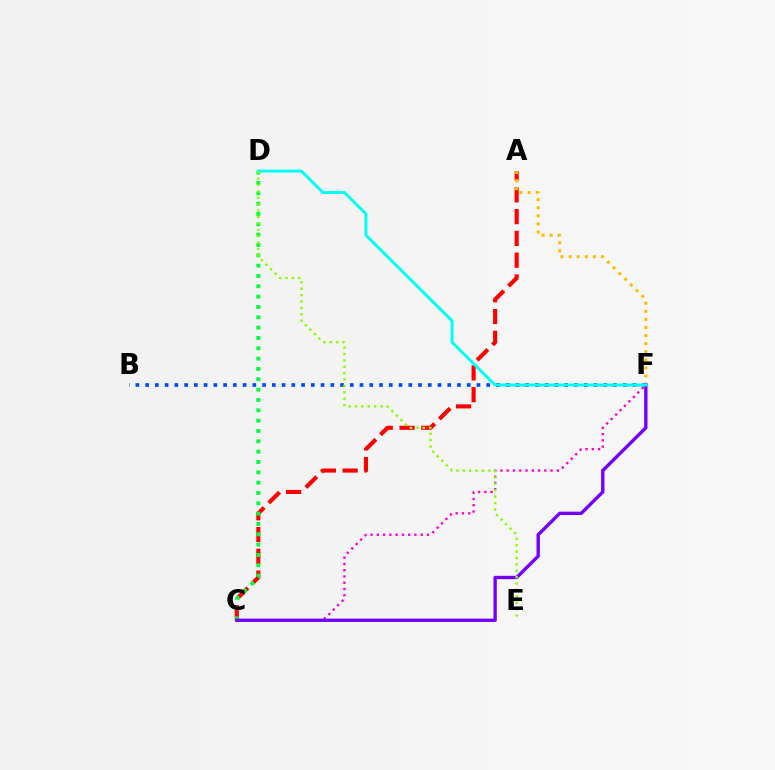{('C', 'F'): [{'color': '#ff00cf', 'line_style': 'dotted', 'thickness': 1.7}, {'color': '#7200ff', 'line_style': 'solid', 'thickness': 2.42}], ('B', 'F'): [{'color': '#004bff', 'line_style': 'dotted', 'thickness': 2.65}], ('A', 'C'): [{'color': '#ff0000', 'line_style': 'dashed', 'thickness': 2.96}], ('C', 'D'): [{'color': '#00ff39', 'line_style': 'dotted', 'thickness': 2.81}], ('A', 'F'): [{'color': '#ffbd00', 'line_style': 'dotted', 'thickness': 2.2}], ('D', 'F'): [{'color': '#00fff6', 'line_style': 'solid', 'thickness': 2.11}], ('D', 'E'): [{'color': '#84ff00', 'line_style': 'dotted', 'thickness': 1.74}]}